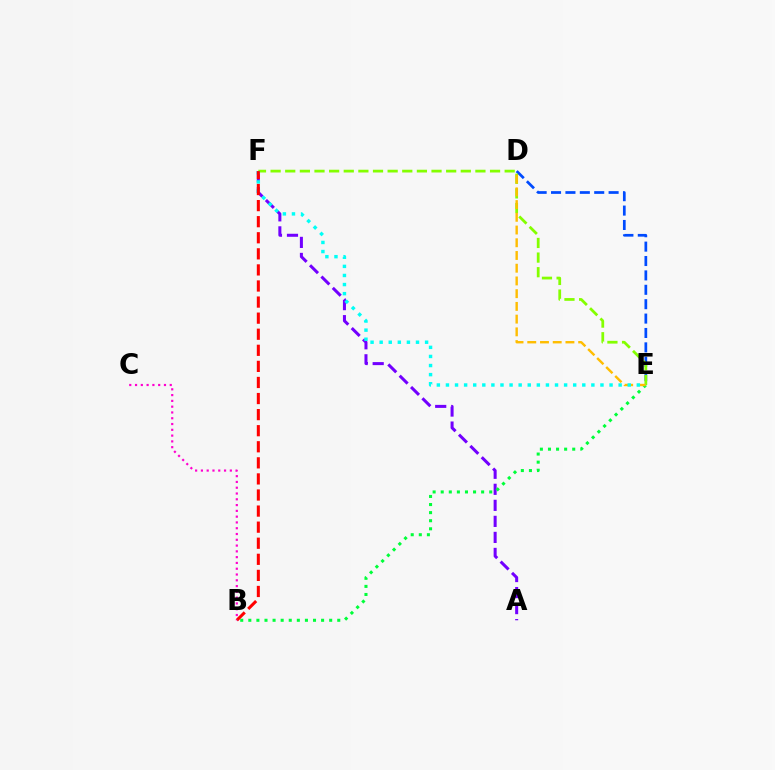{('A', 'F'): [{'color': '#7200ff', 'line_style': 'dashed', 'thickness': 2.18}], ('D', 'E'): [{'color': '#004bff', 'line_style': 'dashed', 'thickness': 1.96}, {'color': '#ffbd00', 'line_style': 'dashed', 'thickness': 1.73}], ('B', 'E'): [{'color': '#00ff39', 'line_style': 'dotted', 'thickness': 2.2}], ('E', 'F'): [{'color': '#84ff00', 'line_style': 'dashed', 'thickness': 1.99}, {'color': '#00fff6', 'line_style': 'dotted', 'thickness': 2.47}], ('B', 'F'): [{'color': '#ff0000', 'line_style': 'dashed', 'thickness': 2.18}], ('B', 'C'): [{'color': '#ff00cf', 'line_style': 'dotted', 'thickness': 1.57}]}